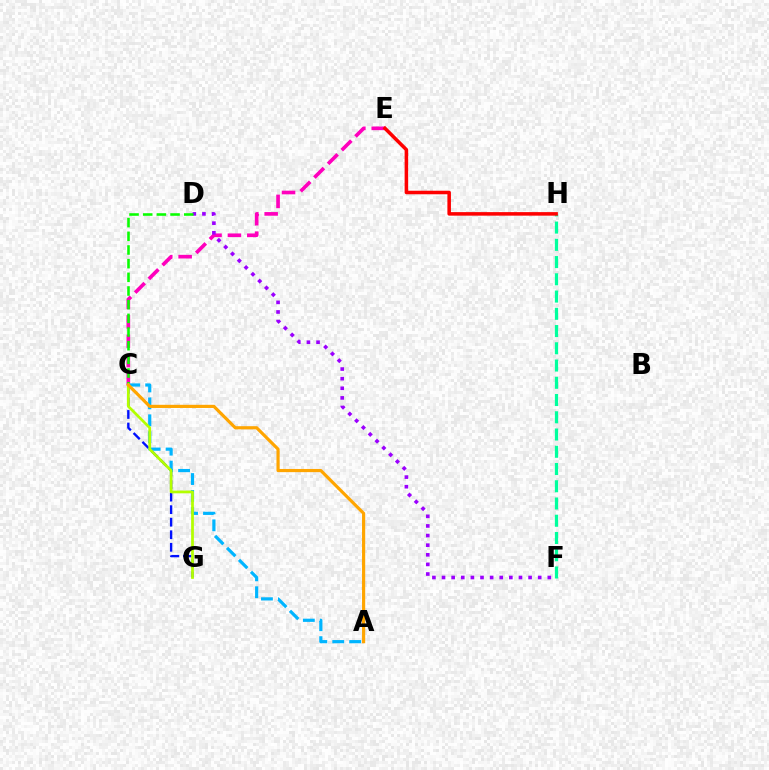{('F', 'H'): [{'color': '#00ff9d', 'line_style': 'dashed', 'thickness': 2.34}], ('C', 'E'): [{'color': '#ff00bd', 'line_style': 'dashed', 'thickness': 2.63}], ('D', 'F'): [{'color': '#9b00ff', 'line_style': 'dotted', 'thickness': 2.61}], ('C', 'G'): [{'color': '#0010ff', 'line_style': 'dashed', 'thickness': 1.7}, {'color': '#b3ff00', 'line_style': 'solid', 'thickness': 1.98}], ('C', 'D'): [{'color': '#08ff00', 'line_style': 'dashed', 'thickness': 1.86}], ('A', 'C'): [{'color': '#00b5ff', 'line_style': 'dashed', 'thickness': 2.3}, {'color': '#ffa500', 'line_style': 'solid', 'thickness': 2.28}], ('E', 'H'): [{'color': '#ff0000', 'line_style': 'solid', 'thickness': 2.55}]}